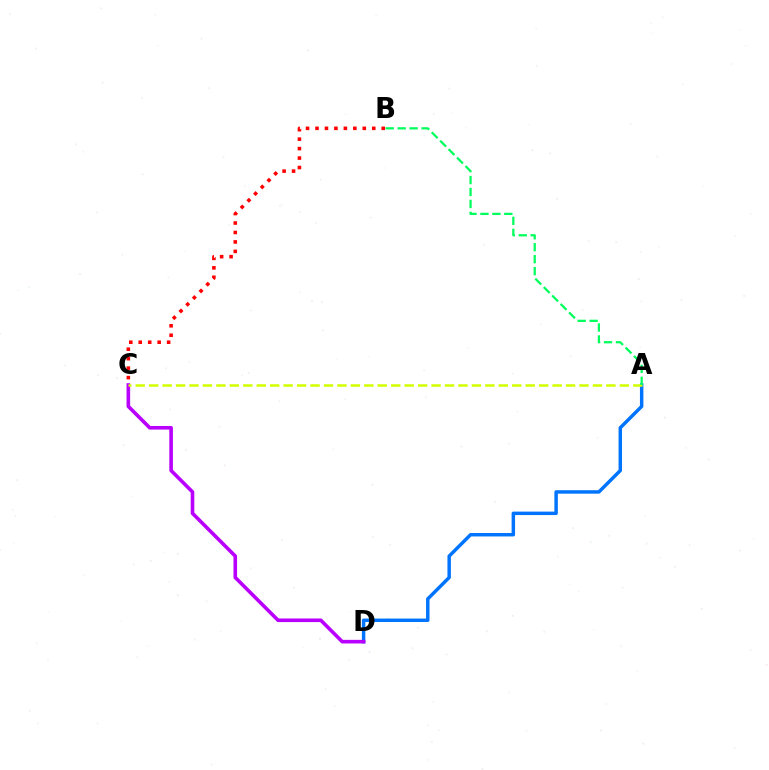{('A', 'D'): [{'color': '#0074ff', 'line_style': 'solid', 'thickness': 2.49}], ('C', 'D'): [{'color': '#b900ff', 'line_style': 'solid', 'thickness': 2.6}], ('B', 'C'): [{'color': '#ff0000', 'line_style': 'dotted', 'thickness': 2.57}], ('A', 'C'): [{'color': '#d1ff00', 'line_style': 'dashed', 'thickness': 1.83}], ('A', 'B'): [{'color': '#00ff5c', 'line_style': 'dashed', 'thickness': 1.62}]}